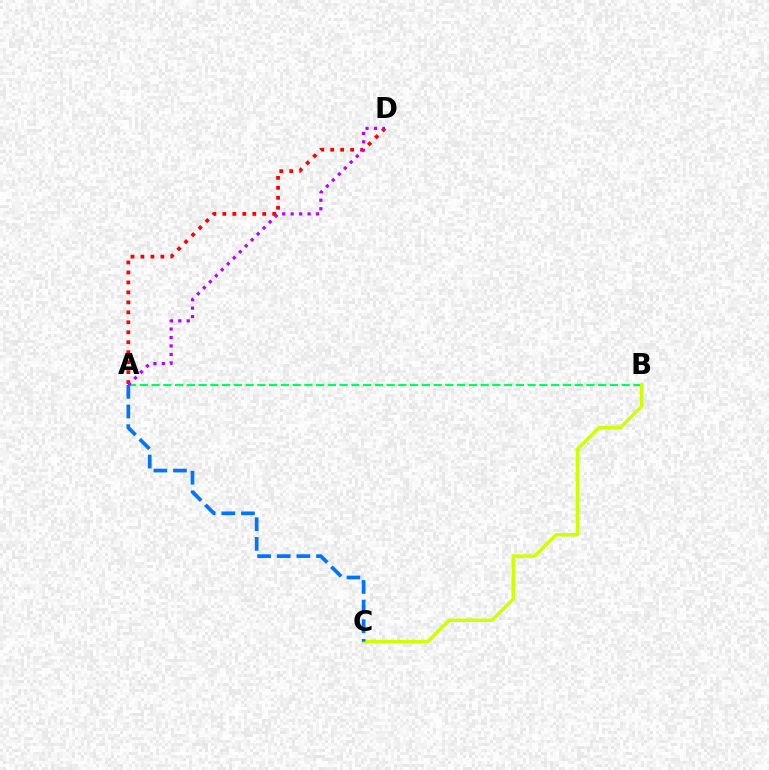{('A', 'D'): [{'color': '#ff0000', 'line_style': 'dotted', 'thickness': 2.71}, {'color': '#b900ff', 'line_style': 'dotted', 'thickness': 2.3}], ('A', 'B'): [{'color': '#00ff5c', 'line_style': 'dashed', 'thickness': 1.6}], ('B', 'C'): [{'color': '#d1ff00', 'line_style': 'solid', 'thickness': 2.49}], ('A', 'C'): [{'color': '#0074ff', 'line_style': 'dashed', 'thickness': 2.67}]}